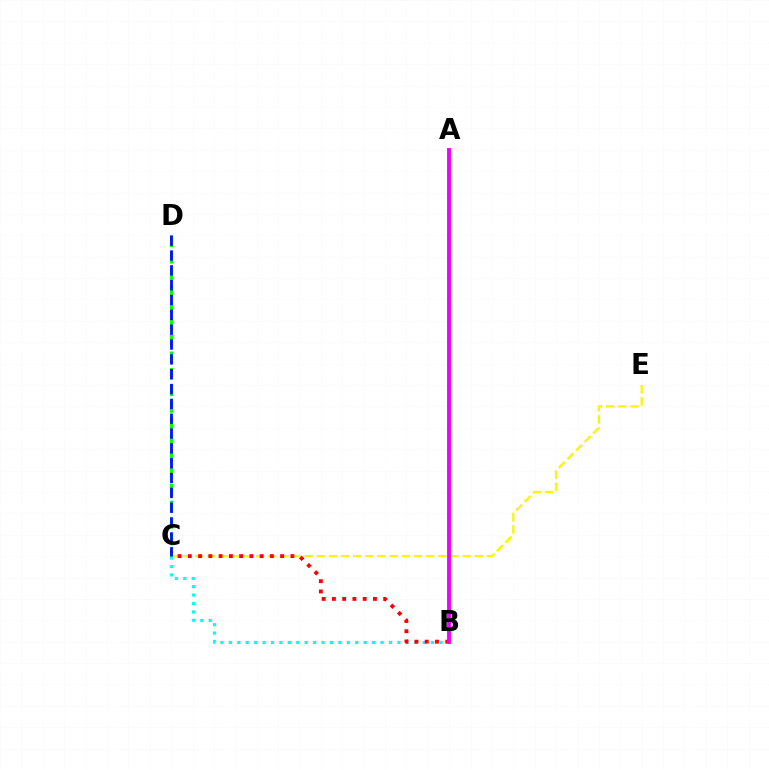{('B', 'C'): [{'color': '#00fff6', 'line_style': 'dotted', 'thickness': 2.29}, {'color': '#ff0000', 'line_style': 'dotted', 'thickness': 2.79}], ('C', 'E'): [{'color': '#fcf500', 'line_style': 'dashed', 'thickness': 1.65}], ('C', 'D'): [{'color': '#08ff00', 'line_style': 'dashed', 'thickness': 2.25}, {'color': '#0010ff', 'line_style': 'dashed', 'thickness': 2.02}], ('A', 'B'): [{'color': '#ee00ff', 'line_style': 'solid', 'thickness': 2.79}]}